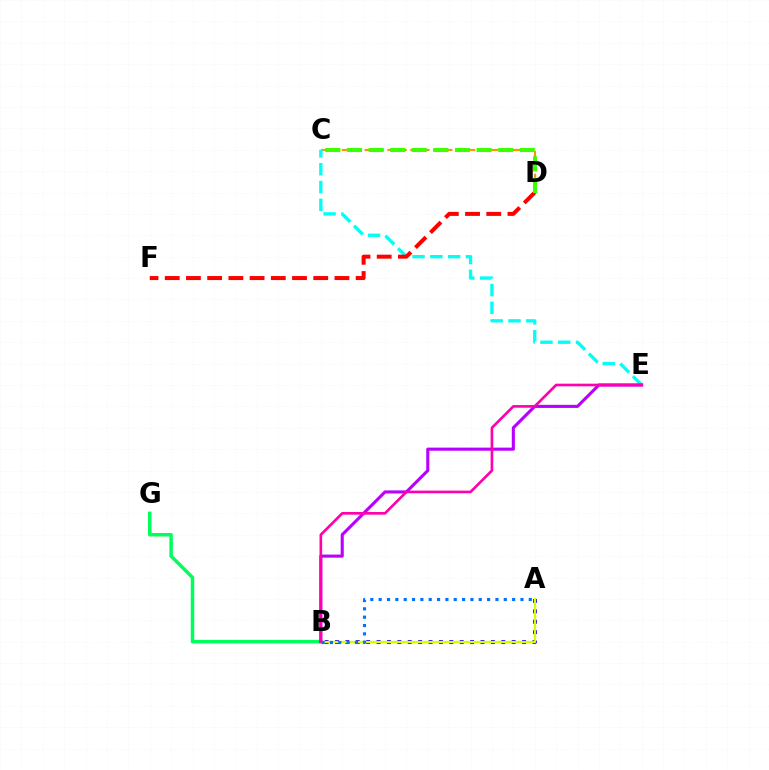{('A', 'B'): [{'color': '#2500ff', 'line_style': 'dotted', 'thickness': 2.82}, {'color': '#d1ff00', 'line_style': 'solid', 'thickness': 1.64}, {'color': '#0074ff', 'line_style': 'dotted', 'thickness': 2.27}], ('C', 'D'): [{'color': '#ff9400', 'line_style': 'dashed', 'thickness': 1.55}, {'color': '#3dff00', 'line_style': 'dashed', 'thickness': 2.93}], ('B', 'G'): [{'color': '#00ff5c', 'line_style': 'solid', 'thickness': 2.51}], ('C', 'E'): [{'color': '#00fff6', 'line_style': 'dashed', 'thickness': 2.42}], ('D', 'F'): [{'color': '#ff0000', 'line_style': 'dashed', 'thickness': 2.88}], ('B', 'E'): [{'color': '#b900ff', 'line_style': 'solid', 'thickness': 2.22}, {'color': '#ff00ac', 'line_style': 'solid', 'thickness': 1.92}]}